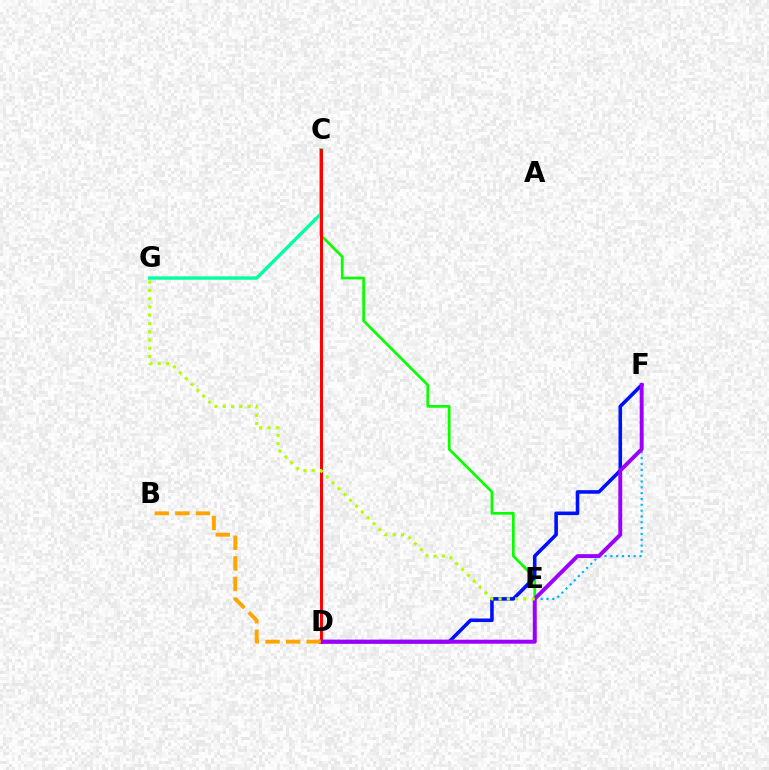{('C', 'E'): [{'color': '#08ff00', 'line_style': 'solid', 'thickness': 1.95}], ('D', 'F'): [{'color': '#0010ff', 'line_style': 'solid', 'thickness': 2.58}, {'color': '#9b00ff', 'line_style': 'solid', 'thickness': 2.81}], ('D', 'E'): [{'color': '#ff00bd', 'line_style': 'solid', 'thickness': 1.78}], ('E', 'F'): [{'color': '#00b5ff', 'line_style': 'dotted', 'thickness': 1.58}], ('C', 'G'): [{'color': '#00ff9d', 'line_style': 'solid', 'thickness': 2.42}], ('C', 'D'): [{'color': '#ff0000', 'line_style': 'solid', 'thickness': 2.15}], ('B', 'D'): [{'color': '#ffa500', 'line_style': 'dashed', 'thickness': 2.8}], ('E', 'G'): [{'color': '#b3ff00', 'line_style': 'dotted', 'thickness': 2.25}]}